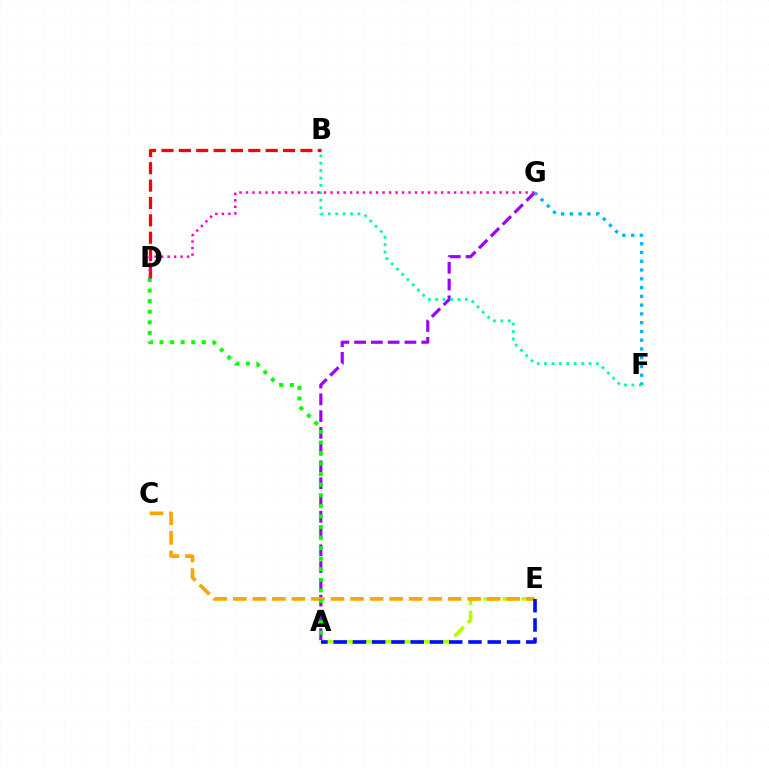{('A', 'G'): [{'color': '#9b00ff', 'line_style': 'dashed', 'thickness': 2.28}], ('A', 'E'): [{'color': '#b3ff00', 'line_style': 'dashed', 'thickness': 2.58}, {'color': '#0010ff', 'line_style': 'dashed', 'thickness': 2.62}], ('C', 'E'): [{'color': '#ffa500', 'line_style': 'dashed', 'thickness': 2.65}], ('F', 'G'): [{'color': '#00b5ff', 'line_style': 'dotted', 'thickness': 2.38}], ('A', 'D'): [{'color': '#08ff00', 'line_style': 'dotted', 'thickness': 2.87}], ('B', 'F'): [{'color': '#00ff9d', 'line_style': 'dotted', 'thickness': 2.01}], ('B', 'D'): [{'color': '#ff0000', 'line_style': 'dashed', 'thickness': 2.36}], ('D', 'G'): [{'color': '#ff00bd', 'line_style': 'dotted', 'thickness': 1.77}]}